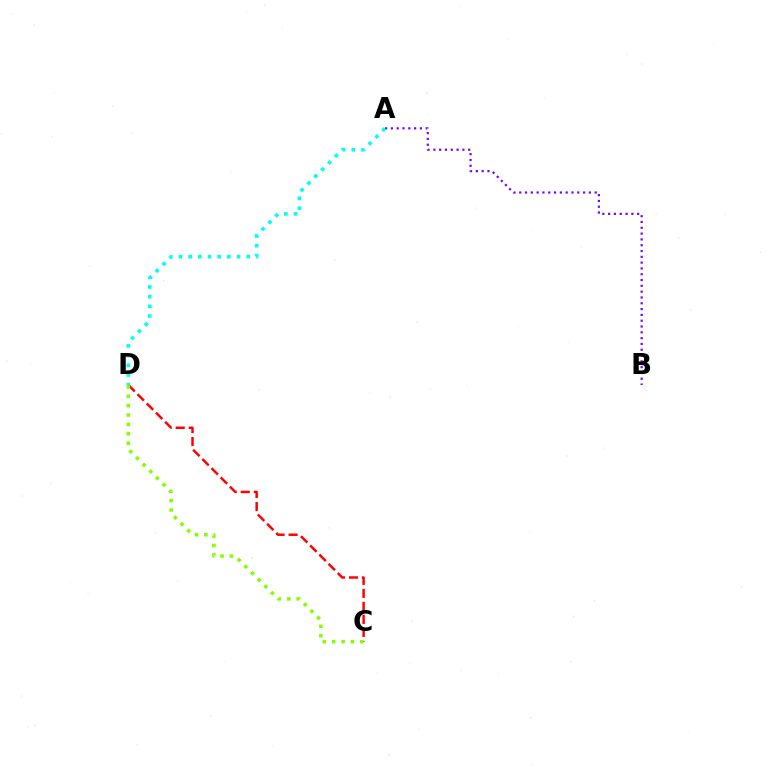{('C', 'D'): [{'color': '#ff0000', 'line_style': 'dashed', 'thickness': 1.77}, {'color': '#84ff00', 'line_style': 'dotted', 'thickness': 2.55}], ('A', 'B'): [{'color': '#7200ff', 'line_style': 'dotted', 'thickness': 1.58}], ('A', 'D'): [{'color': '#00fff6', 'line_style': 'dotted', 'thickness': 2.63}]}